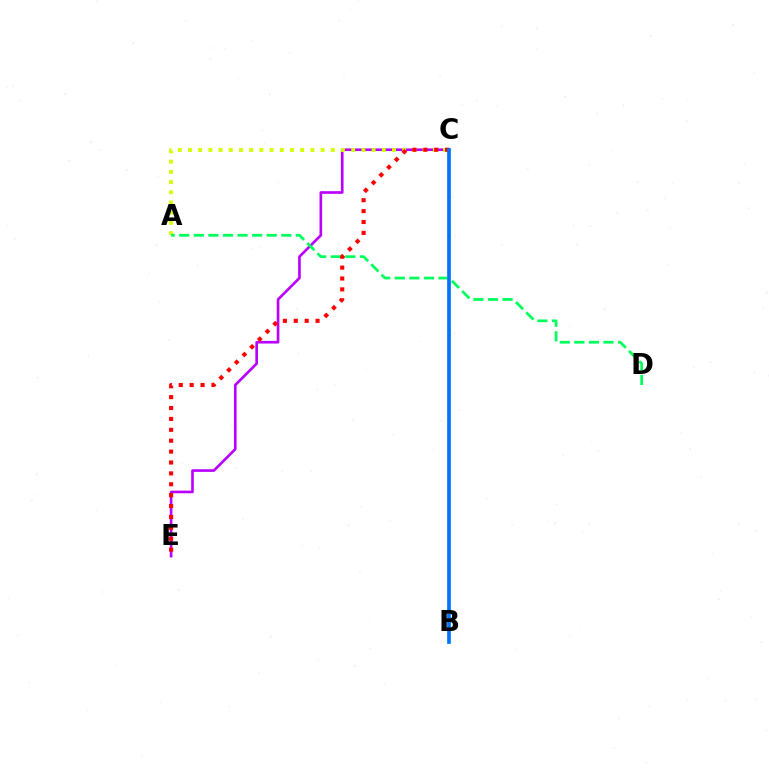{('C', 'E'): [{'color': '#b900ff', 'line_style': 'solid', 'thickness': 1.91}, {'color': '#ff0000', 'line_style': 'dotted', 'thickness': 2.96}], ('A', 'C'): [{'color': '#d1ff00', 'line_style': 'dotted', 'thickness': 2.77}], ('A', 'D'): [{'color': '#00ff5c', 'line_style': 'dashed', 'thickness': 1.98}], ('B', 'C'): [{'color': '#0074ff', 'line_style': 'solid', 'thickness': 2.66}]}